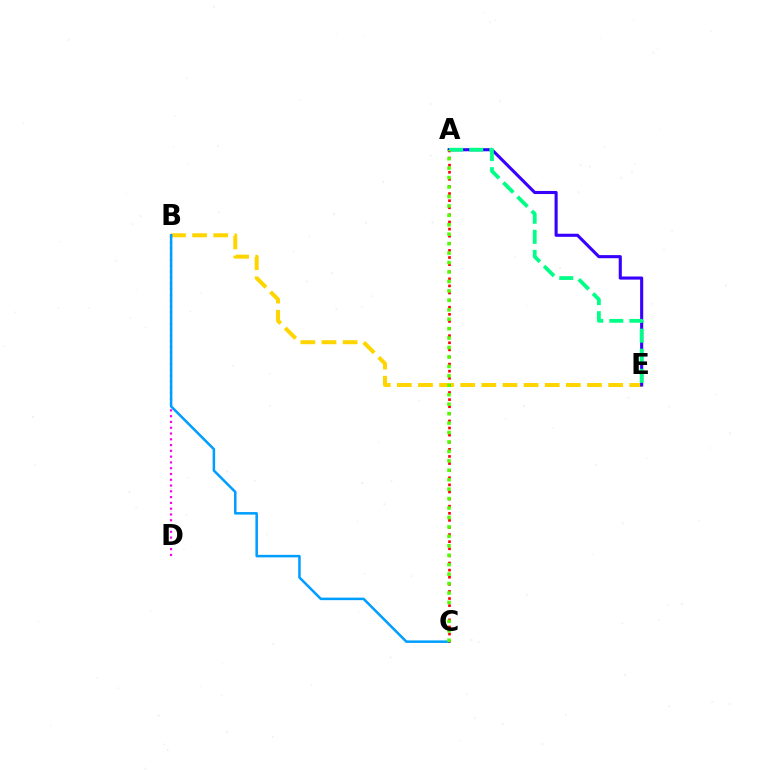{('B', 'E'): [{'color': '#ffd500', 'line_style': 'dashed', 'thickness': 2.87}], ('B', 'D'): [{'color': '#ff00ed', 'line_style': 'dotted', 'thickness': 1.57}], ('A', 'E'): [{'color': '#3700ff', 'line_style': 'solid', 'thickness': 2.23}, {'color': '#00ff86', 'line_style': 'dashed', 'thickness': 2.73}], ('B', 'C'): [{'color': '#009eff', 'line_style': 'solid', 'thickness': 1.82}], ('A', 'C'): [{'color': '#ff0000', 'line_style': 'dotted', 'thickness': 1.93}, {'color': '#4fff00', 'line_style': 'dotted', 'thickness': 2.57}]}